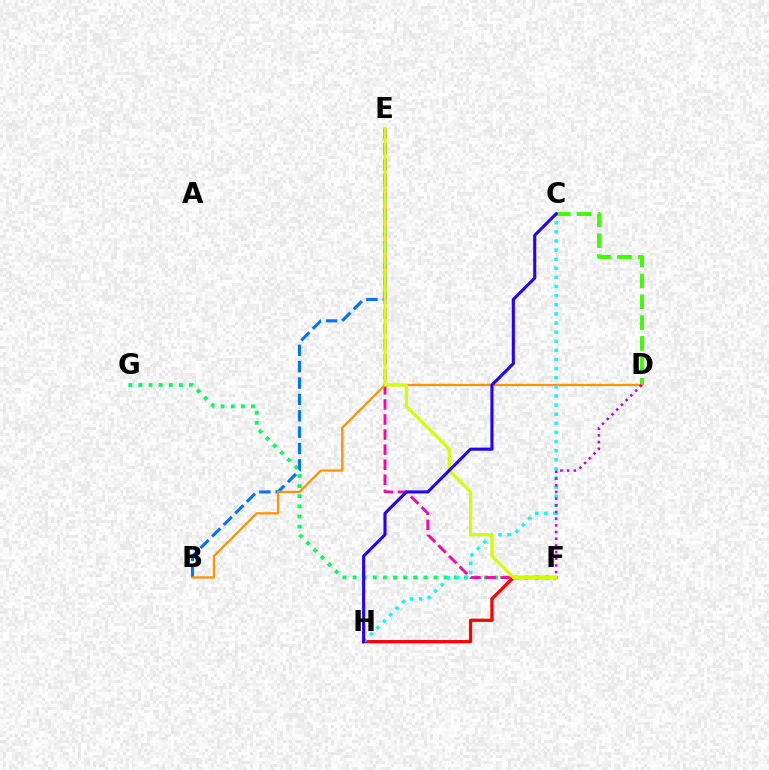{('F', 'H'): [{'color': '#ff0000', 'line_style': 'solid', 'thickness': 2.36}], ('C', 'D'): [{'color': '#3dff00', 'line_style': 'dashed', 'thickness': 2.83}], ('F', 'G'): [{'color': '#00ff5c', 'line_style': 'dotted', 'thickness': 2.75}], ('B', 'E'): [{'color': '#0074ff', 'line_style': 'dashed', 'thickness': 2.22}], ('E', 'F'): [{'color': '#ff00ac', 'line_style': 'dashed', 'thickness': 2.05}, {'color': '#d1ff00', 'line_style': 'solid', 'thickness': 2.28}], ('B', 'D'): [{'color': '#ff9400', 'line_style': 'solid', 'thickness': 1.65}], ('C', 'H'): [{'color': '#00fff6', 'line_style': 'dotted', 'thickness': 2.48}, {'color': '#2500ff', 'line_style': 'solid', 'thickness': 2.23}], ('D', 'F'): [{'color': '#b900ff', 'line_style': 'dotted', 'thickness': 1.82}]}